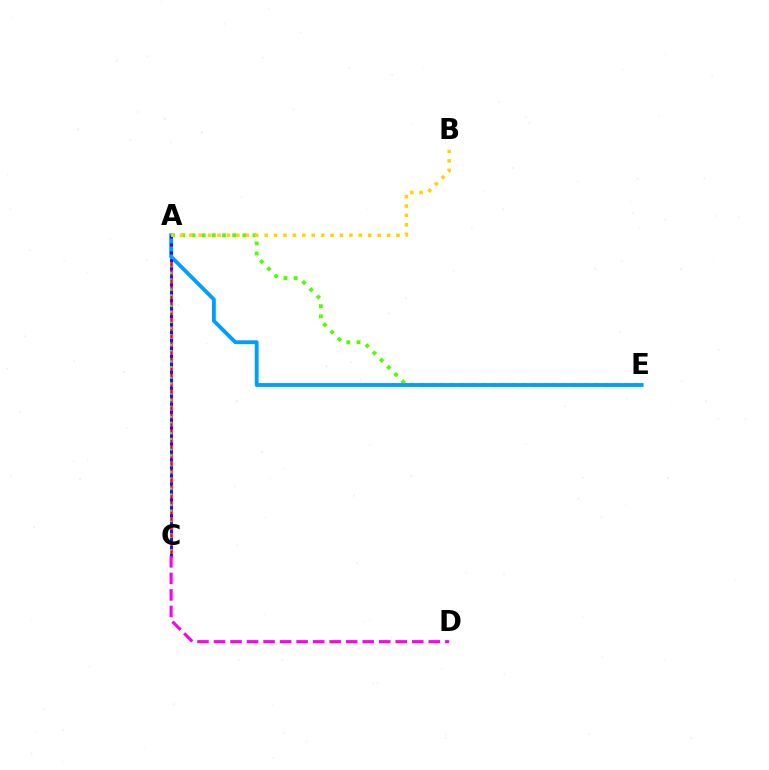{('A', 'C'): [{'color': '#ff0000', 'line_style': 'solid', 'thickness': 1.81}, {'color': '#00ff86', 'line_style': 'dotted', 'thickness': 1.5}, {'color': '#3700ff', 'line_style': 'dotted', 'thickness': 2.16}], ('A', 'E'): [{'color': '#4fff00', 'line_style': 'dotted', 'thickness': 2.77}, {'color': '#009eff', 'line_style': 'solid', 'thickness': 2.76}], ('A', 'B'): [{'color': '#ffd500', 'line_style': 'dotted', 'thickness': 2.56}], ('C', 'D'): [{'color': '#ff00ed', 'line_style': 'dashed', 'thickness': 2.24}]}